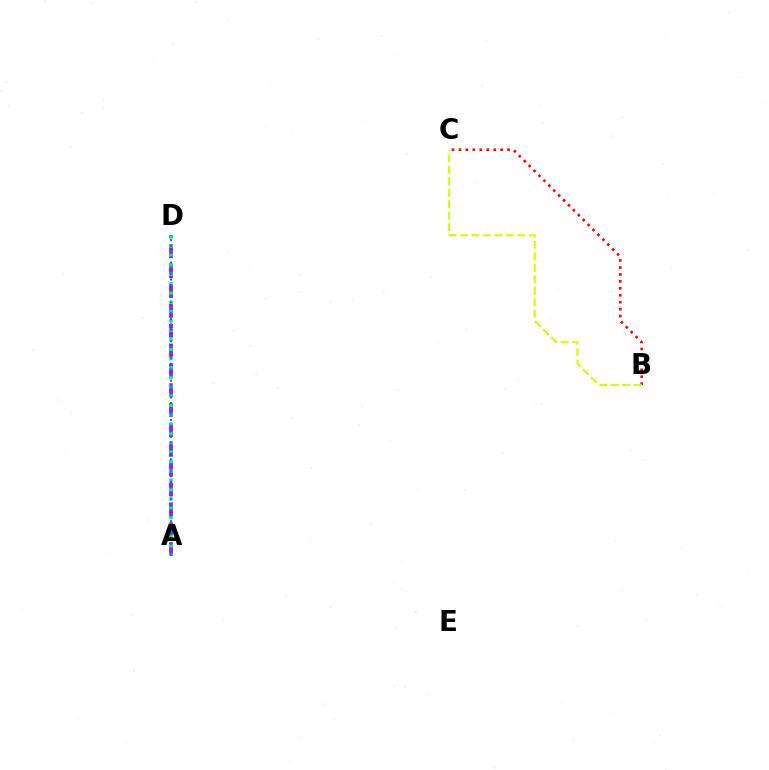{('A', 'D'): [{'color': '#b900ff', 'line_style': 'dashed', 'thickness': 2.7}, {'color': '#00ff5c', 'line_style': 'dotted', 'thickness': 2.54}, {'color': '#0074ff', 'line_style': 'dotted', 'thickness': 1.53}], ('B', 'C'): [{'color': '#ff0000', 'line_style': 'dotted', 'thickness': 1.89}, {'color': '#d1ff00', 'line_style': 'dashed', 'thickness': 1.56}]}